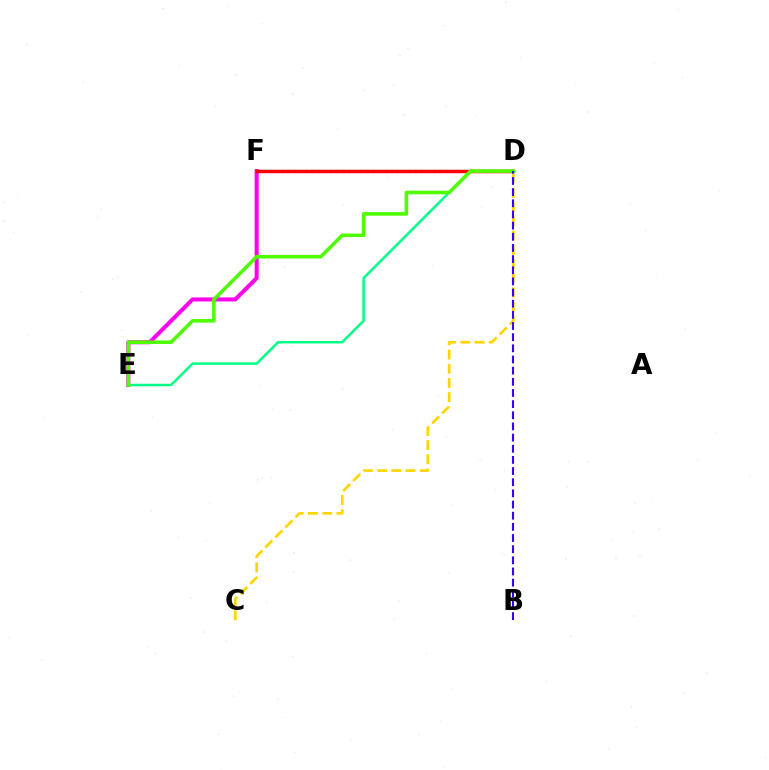{('D', 'F'): [{'color': '#009eff', 'line_style': 'dotted', 'thickness': 1.65}, {'color': '#ff0000', 'line_style': 'solid', 'thickness': 2.5}], ('E', 'F'): [{'color': '#ff00ed', 'line_style': 'solid', 'thickness': 2.91}], ('D', 'E'): [{'color': '#00ff86', 'line_style': 'solid', 'thickness': 1.8}, {'color': '#4fff00', 'line_style': 'solid', 'thickness': 2.58}], ('C', 'D'): [{'color': '#ffd500', 'line_style': 'dashed', 'thickness': 1.93}], ('B', 'D'): [{'color': '#3700ff', 'line_style': 'dashed', 'thickness': 1.52}]}